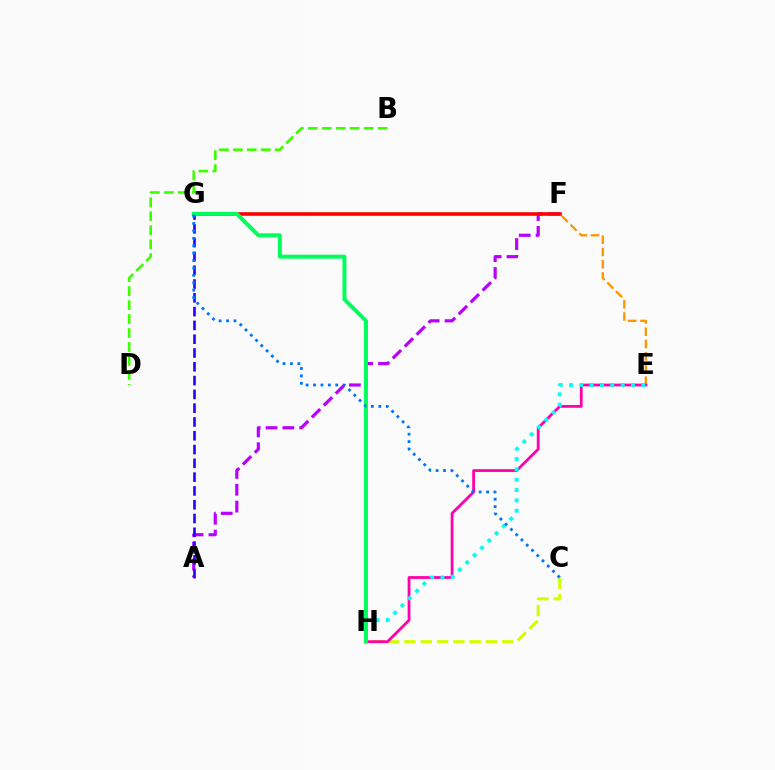{('E', 'F'): [{'color': '#ff9400', 'line_style': 'dashed', 'thickness': 1.66}], ('A', 'F'): [{'color': '#b900ff', 'line_style': 'dashed', 'thickness': 2.29}], ('F', 'G'): [{'color': '#ff0000', 'line_style': 'solid', 'thickness': 2.58}], ('C', 'H'): [{'color': '#d1ff00', 'line_style': 'dashed', 'thickness': 2.22}], ('E', 'H'): [{'color': '#ff00ac', 'line_style': 'solid', 'thickness': 2.01}, {'color': '#00fff6', 'line_style': 'dotted', 'thickness': 2.81}], ('A', 'G'): [{'color': '#2500ff', 'line_style': 'dashed', 'thickness': 1.87}], ('G', 'H'): [{'color': '#00ff5c', 'line_style': 'solid', 'thickness': 2.85}], ('C', 'G'): [{'color': '#0074ff', 'line_style': 'dotted', 'thickness': 2.01}], ('B', 'D'): [{'color': '#3dff00', 'line_style': 'dashed', 'thickness': 1.9}]}